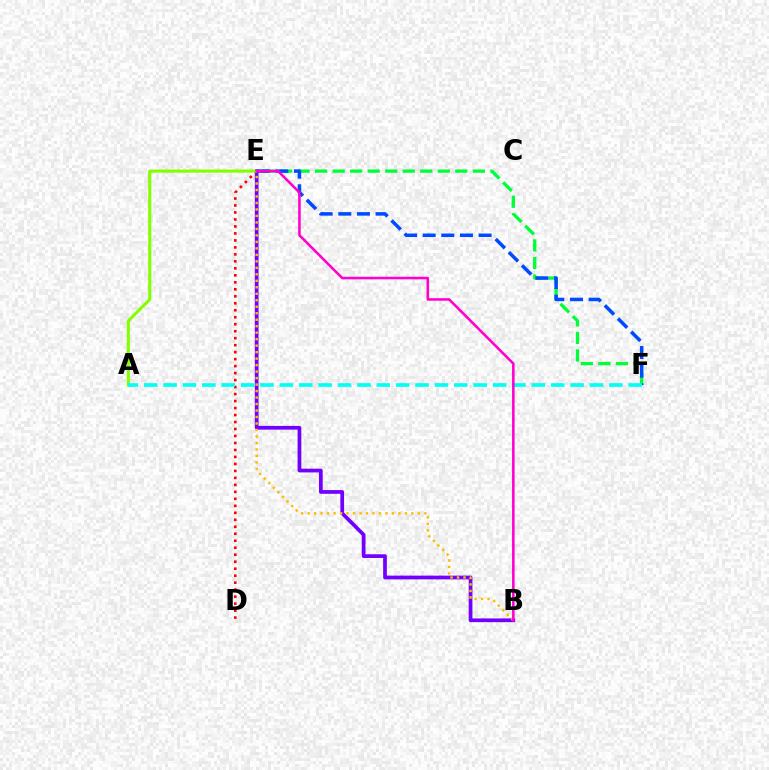{('B', 'E'): [{'color': '#7200ff', 'line_style': 'solid', 'thickness': 2.69}, {'color': '#ffbd00', 'line_style': 'dotted', 'thickness': 1.76}, {'color': '#ff00cf', 'line_style': 'solid', 'thickness': 1.84}], ('E', 'F'): [{'color': '#00ff39', 'line_style': 'dashed', 'thickness': 2.38}, {'color': '#004bff', 'line_style': 'dashed', 'thickness': 2.53}], ('D', 'E'): [{'color': '#ff0000', 'line_style': 'dotted', 'thickness': 1.9}], ('A', 'E'): [{'color': '#84ff00', 'line_style': 'solid', 'thickness': 2.23}], ('A', 'F'): [{'color': '#00fff6', 'line_style': 'dashed', 'thickness': 2.63}]}